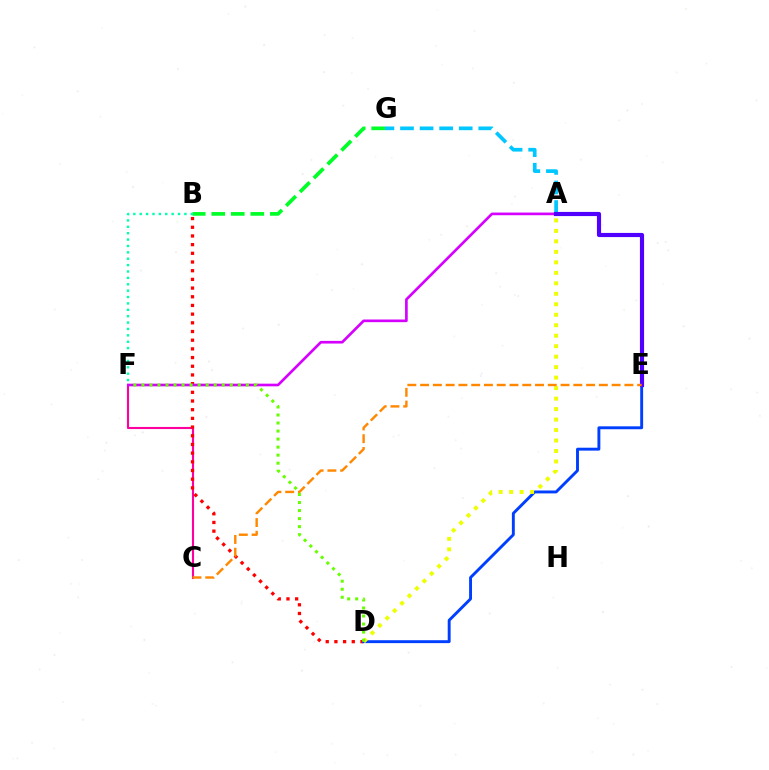{('C', 'F'): [{'color': '#ff00a0', 'line_style': 'solid', 'thickness': 1.52}], ('B', 'D'): [{'color': '#ff0000', 'line_style': 'dotted', 'thickness': 2.36}], ('B', 'G'): [{'color': '#00ff27', 'line_style': 'dashed', 'thickness': 2.65}], ('D', 'E'): [{'color': '#003fff', 'line_style': 'solid', 'thickness': 2.09}], ('A', 'G'): [{'color': '#00c7ff', 'line_style': 'dashed', 'thickness': 2.66}], ('A', 'F'): [{'color': '#d600ff', 'line_style': 'solid', 'thickness': 1.92}], ('A', 'E'): [{'color': '#4f00ff', 'line_style': 'solid', 'thickness': 2.99}], ('B', 'F'): [{'color': '#00ffaf', 'line_style': 'dotted', 'thickness': 1.73}], ('A', 'D'): [{'color': '#eeff00', 'line_style': 'dotted', 'thickness': 2.85}], ('C', 'E'): [{'color': '#ff8800', 'line_style': 'dashed', 'thickness': 1.73}], ('D', 'F'): [{'color': '#66ff00', 'line_style': 'dotted', 'thickness': 2.18}]}